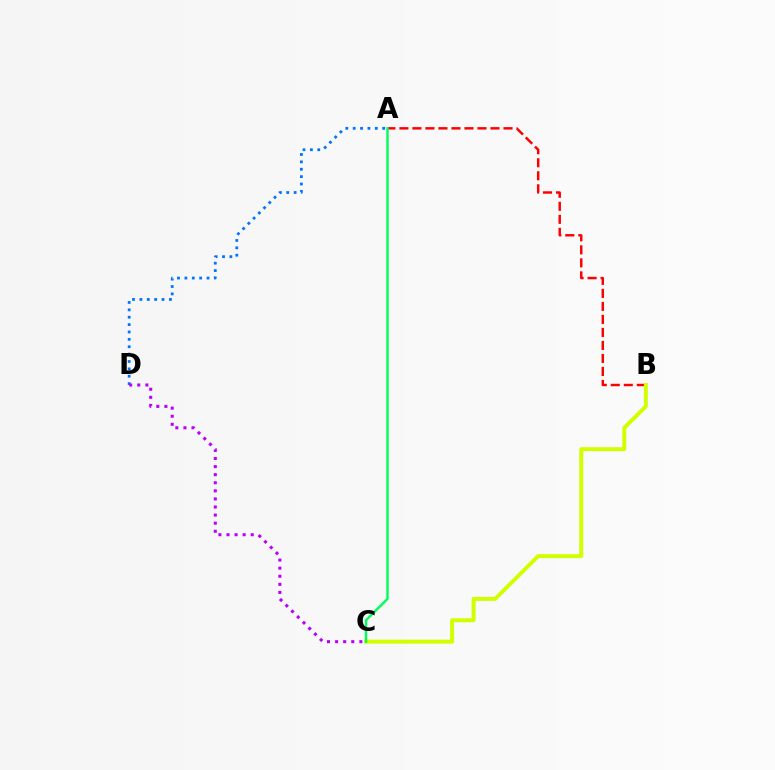{('A', 'D'): [{'color': '#0074ff', 'line_style': 'dotted', 'thickness': 2.0}], ('A', 'B'): [{'color': '#ff0000', 'line_style': 'dashed', 'thickness': 1.77}], ('B', 'C'): [{'color': '#d1ff00', 'line_style': 'solid', 'thickness': 2.86}], ('C', 'D'): [{'color': '#b900ff', 'line_style': 'dotted', 'thickness': 2.2}], ('A', 'C'): [{'color': '#00ff5c', 'line_style': 'solid', 'thickness': 1.74}]}